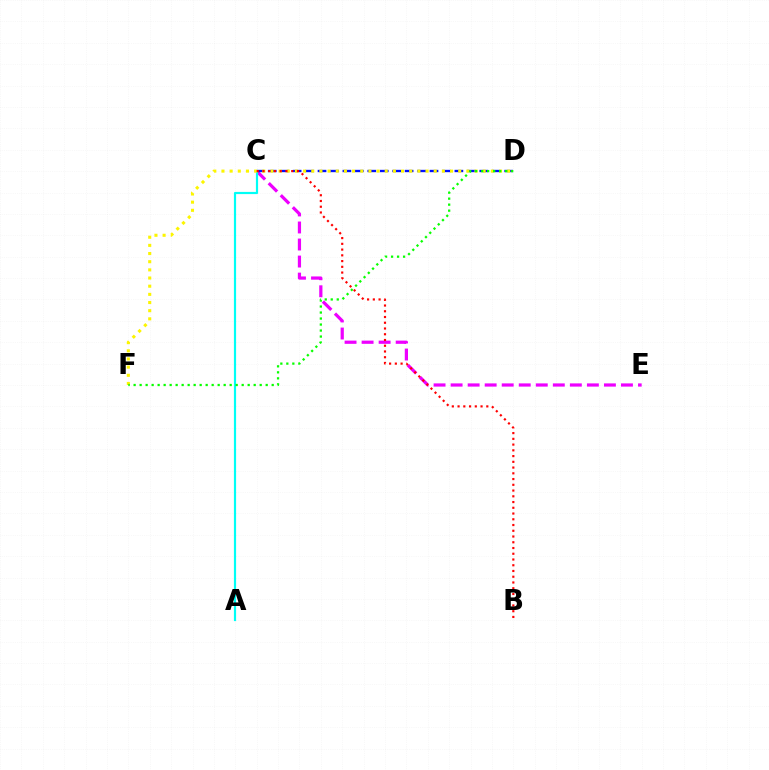{('C', 'E'): [{'color': '#ee00ff', 'line_style': 'dashed', 'thickness': 2.31}], ('C', 'D'): [{'color': '#0010ff', 'line_style': 'dashed', 'thickness': 1.69}], ('A', 'C'): [{'color': '#00fff6', 'line_style': 'solid', 'thickness': 1.57}], ('D', 'F'): [{'color': '#fcf500', 'line_style': 'dotted', 'thickness': 2.22}, {'color': '#08ff00', 'line_style': 'dotted', 'thickness': 1.63}], ('B', 'C'): [{'color': '#ff0000', 'line_style': 'dotted', 'thickness': 1.56}]}